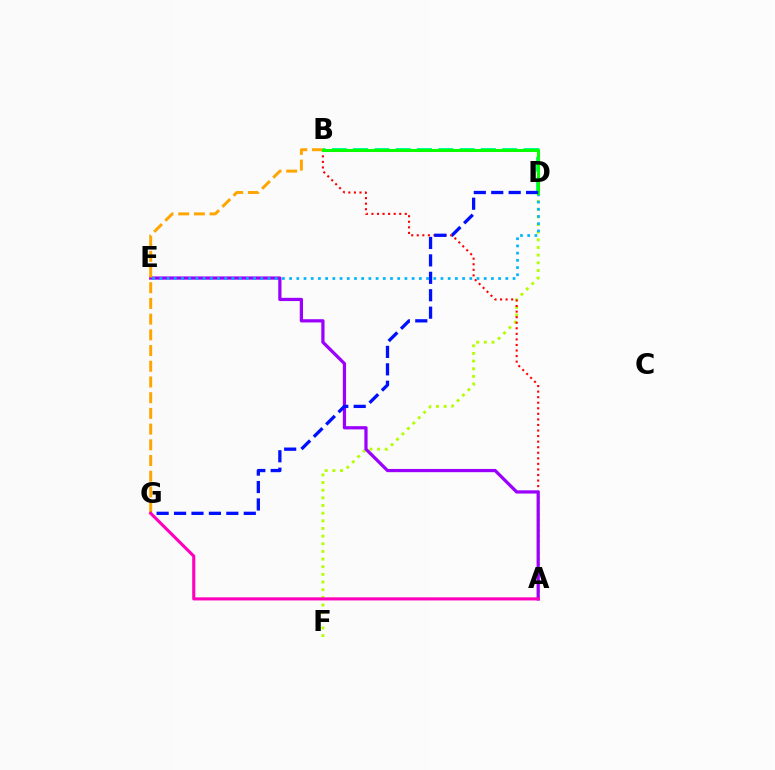{('D', 'F'): [{'color': '#b3ff00', 'line_style': 'dotted', 'thickness': 2.08}], ('A', 'B'): [{'color': '#ff0000', 'line_style': 'dotted', 'thickness': 1.51}], ('B', 'D'): [{'color': '#00ff9d', 'line_style': 'dashed', 'thickness': 2.89}, {'color': '#08ff00', 'line_style': 'solid', 'thickness': 2.17}], ('A', 'E'): [{'color': '#9b00ff', 'line_style': 'solid', 'thickness': 2.33}], ('D', 'E'): [{'color': '#00b5ff', 'line_style': 'dotted', 'thickness': 1.96}], ('B', 'G'): [{'color': '#ffa500', 'line_style': 'dashed', 'thickness': 2.13}], ('D', 'G'): [{'color': '#0010ff', 'line_style': 'dashed', 'thickness': 2.37}], ('A', 'G'): [{'color': '#ff00bd', 'line_style': 'solid', 'thickness': 2.23}]}